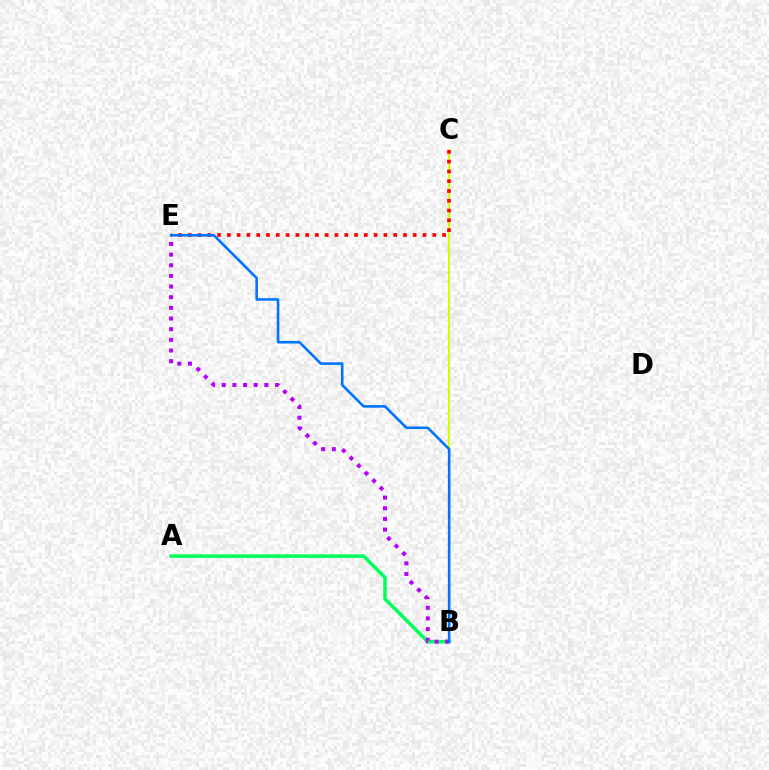{('B', 'C'): [{'color': '#d1ff00', 'line_style': 'solid', 'thickness': 1.52}], ('C', 'E'): [{'color': '#ff0000', 'line_style': 'dotted', 'thickness': 2.66}], ('A', 'B'): [{'color': '#00ff5c', 'line_style': 'solid', 'thickness': 2.54}], ('B', 'E'): [{'color': '#b900ff', 'line_style': 'dotted', 'thickness': 2.9}, {'color': '#0074ff', 'line_style': 'solid', 'thickness': 1.87}]}